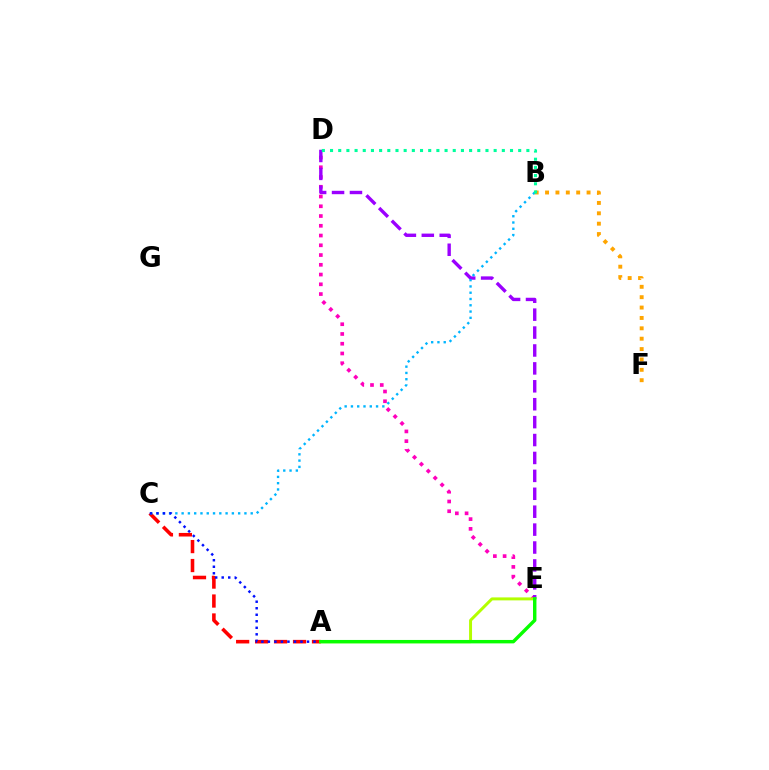{('D', 'E'): [{'color': '#ff00bd', 'line_style': 'dotted', 'thickness': 2.65}, {'color': '#9b00ff', 'line_style': 'dashed', 'thickness': 2.43}], ('A', 'C'): [{'color': '#ff0000', 'line_style': 'dashed', 'thickness': 2.58}, {'color': '#0010ff', 'line_style': 'dotted', 'thickness': 1.77}], ('B', 'F'): [{'color': '#ffa500', 'line_style': 'dotted', 'thickness': 2.82}], ('B', 'C'): [{'color': '#00b5ff', 'line_style': 'dotted', 'thickness': 1.71}], ('A', 'E'): [{'color': '#b3ff00', 'line_style': 'solid', 'thickness': 2.13}, {'color': '#08ff00', 'line_style': 'solid', 'thickness': 2.47}], ('B', 'D'): [{'color': '#00ff9d', 'line_style': 'dotted', 'thickness': 2.22}]}